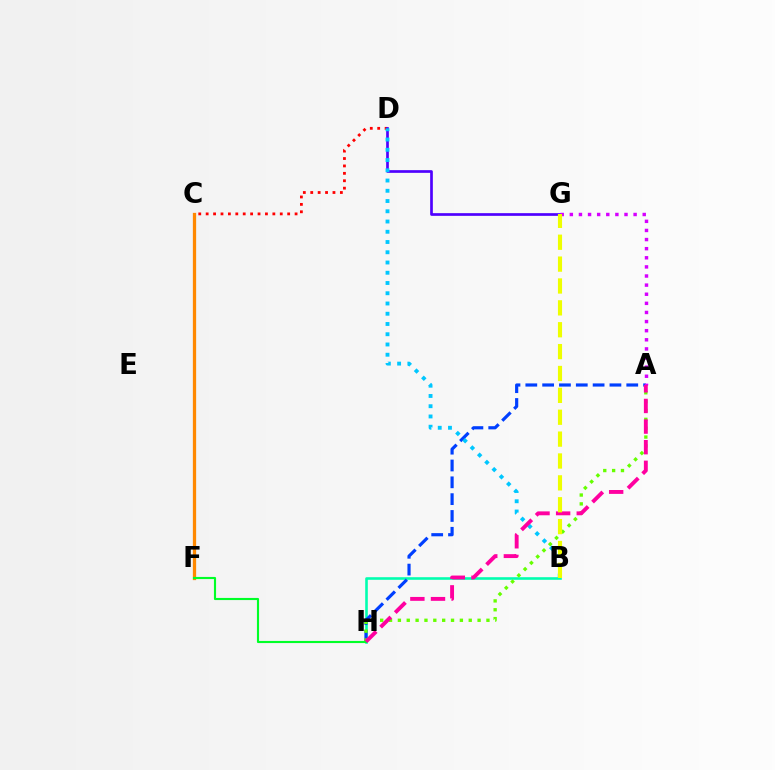{('C', 'F'): [{'color': '#ff8800', 'line_style': 'solid', 'thickness': 2.35}], ('B', 'H'): [{'color': '#00ffaf', 'line_style': 'solid', 'thickness': 1.88}], ('A', 'H'): [{'color': '#003fff', 'line_style': 'dashed', 'thickness': 2.29}, {'color': '#66ff00', 'line_style': 'dotted', 'thickness': 2.41}, {'color': '#ff00a0', 'line_style': 'dashed', 'thickness': 2.8}], ('C', 'D'): [{'color': '#ff0000', 'line_style': 'dotted', 'thickness': 2.01}], ('D', 'G'): [{'color': '#4f00ff', 'line_style': 'solid', 'thickness': 1.94}], ('B', 'D'): [{'color': '#00c7ff', 'line_style': 'dotted', 'thickness': 2.78}], ('F', 'H'): [{'color': '#00ff27', 'line_style': 'solid', 'thickness': 1.53}], ('A', 'G'): [{'color': '#d600ff', 'line_style': 'dotted', 'thickness': 2.48}], ('B', 'G'): [{'color': '#eeff00', 'line_style': 'dashed', 'thickness': 2.97}]}